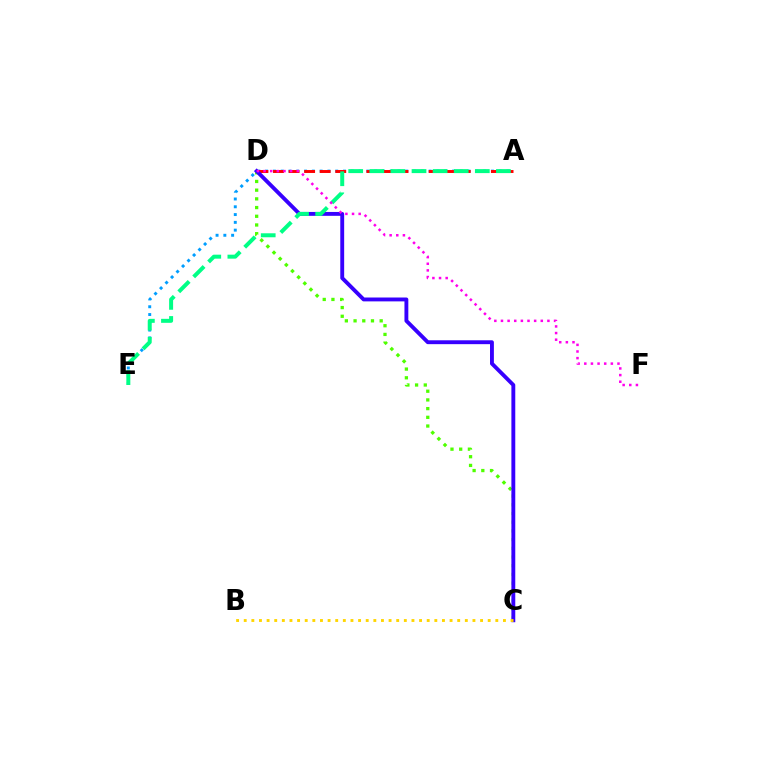{('A', 'E'): [{'color': '#009eff', 'line_style': 'dotted', 'thickness': 2.12}, {'color': '#00ff86', 'line_style': 'dashed', 'thickness': 2.87}], ('A', 'D'): [{'color': '#ff0000', 'line_style': 'dashed', 'thickness': 2.11}], ('C', 'D'): [{'color': '#4fff00', 'line_style': 'dotted', 'thickness': 2.36}, {'color': '#3700ff', 'line_style': 'solid', 'thickness': 2.79}], ('B', 'C'): [{'color': '#ffd500', 'line_style': 'dotted', 'thickness': 2.07}], ('D', 'F'): [{'color': '#ff00ed', 'line_style': 'dotted', 'thickness': 1.8}]}